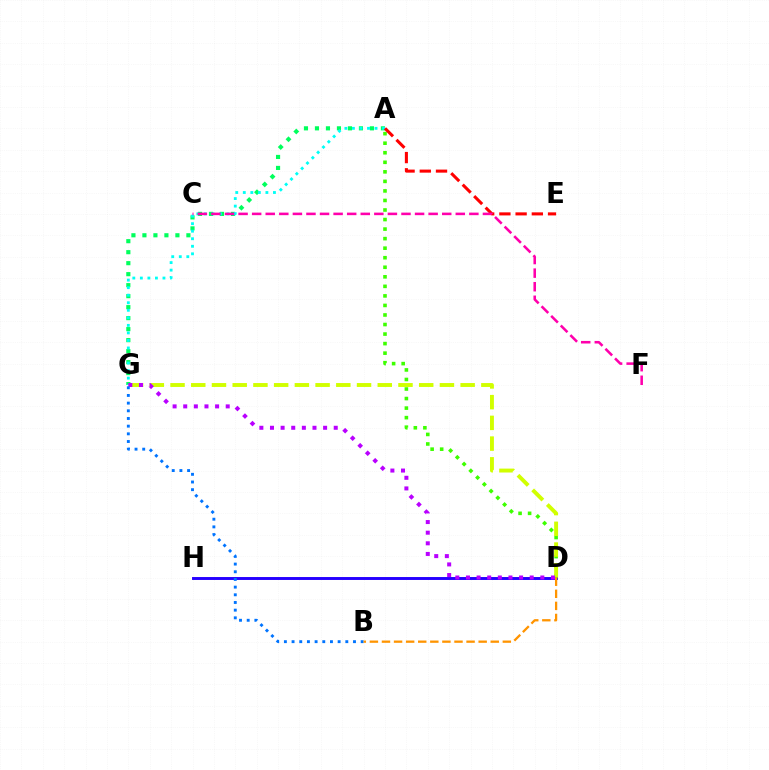{('D', 'H'): [{'color': '#2500ff', 'line_style': 'solid', 'thickness': 2.11}], ('A', 'G'): [{'color': '#00ff5c', 'line_style': 'dotted', 'thickness': 2.99}, {'color': '#00fff6', 'line_style': 'dotted', 'thickness': 2.05}], ('A', 'D'): [{'color': '#3dff00', 'line_style': 'dotted', 'thickness': 2.59}], ('D', 'G'): [{'color': '#d1ff00', 'line_style': 'dashed', 'thickness': 2.82}, {'color': '#b900ff', 'line_style': 'dotted', 'thickness': 2.89}], ('A', 'E'): [{'color': '#ff0000', 'line_style': 'dashed', 'thickness': 2.2}], ('B', 'G'): [{'color': '#0074ff', 'line_style': 'dotted', 'thickness': 2.09}], ('C', 'F'): [{'color': '#ff00ac', 'line_style': 'dashed', 'thickness': 1.84}], ('B', 'D'): [{'color': '#ff9400', 'line_style': 'dashed', 'thickness': 1.64}]}